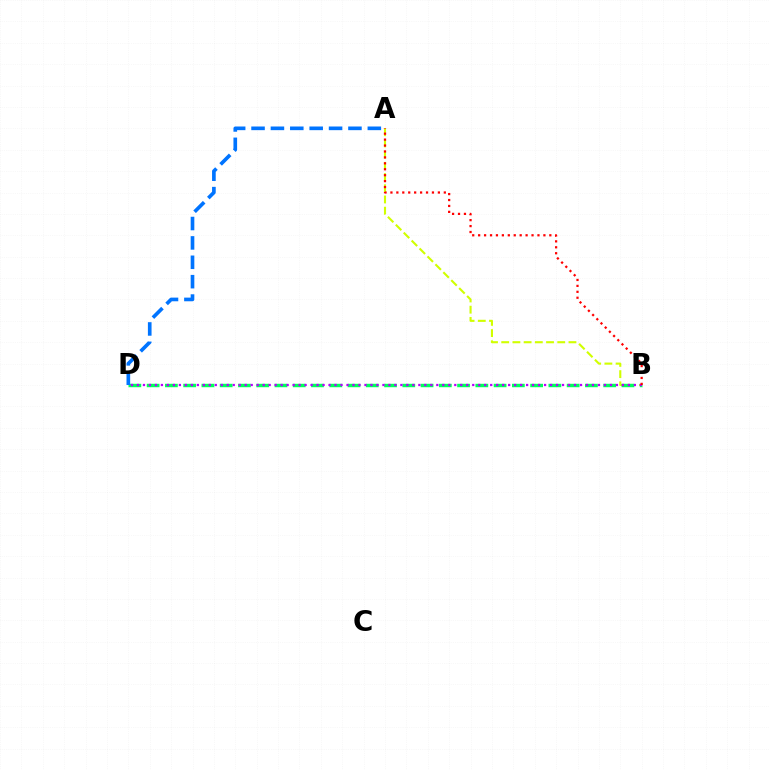{('A', 'B'): [{'color': '#d1ff00', 'line_style': 'dashed', 'thickness': 1.52}, {'color': '#ff0000', 'line_style': 'dotted', 'thickness': 1.61}], ('B', 'D'): [{'color': '#00ff5c', 'line_style': 'dashed', 'thickness': 2.48}, {'color': '#b900ff', 'line_style': 'dotted', 'thickness': 1.63}], ('A', 'D'): [{'color': '#0074ff', 'line_style': 'dashed', 'thickness': 2.63}]}